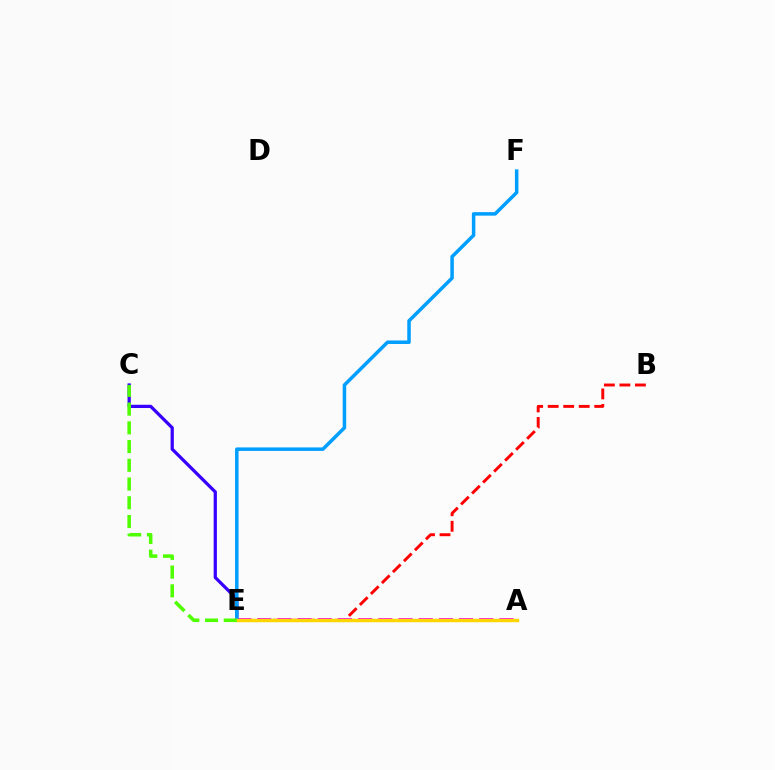{('B', 'E'): [{'color': '#ff0000', 'line_style': 'dashed', 'thickness': 2.11}], ('A', 'E'): [{'color': '#00ff86', 'line_style': 'dashed', 'thickness': 1.85}, {'color': '#ff00ed', 'line_style': 'dashed', 'thickness': 2.74}, {'color': '#ffd500', 'line_style': 'solid', 'thickness': 2.47}], ('C', 'E'): [{'color': '#3700ff', 'line_style': 'solid', 'thickness': 2.33}, {'color': '#4fff00', 'line_style': 'dashed', 'thickness': 2.54}], ('E', 'F'): [{'color': '#009eff', 'line_style': 'solid', 'thickness': 2.53}]}